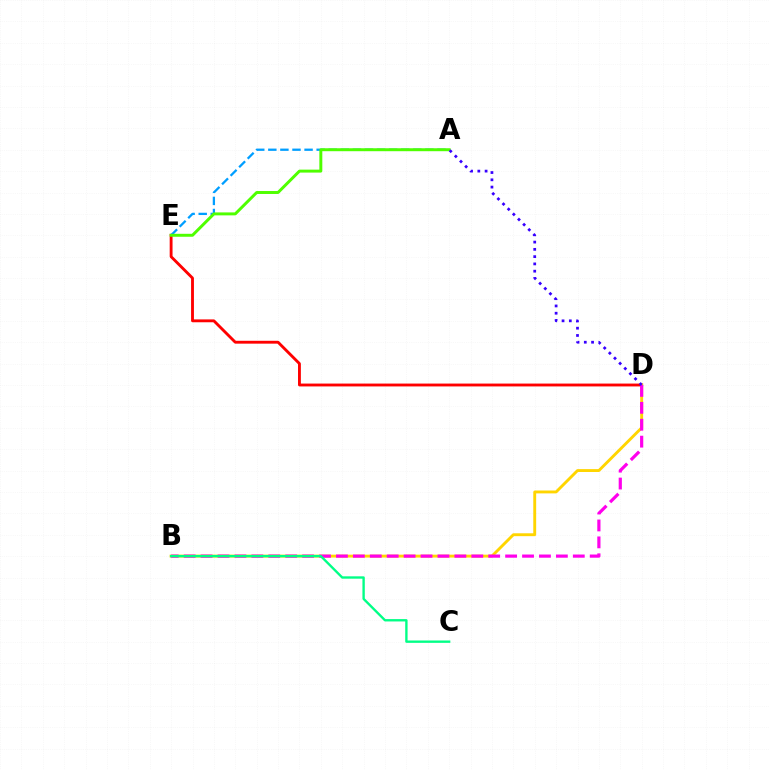{('D', 'E'): [{'color': '#ff0000', 'line_style': 'solid', 'thickness': 2.06}], ('B', 'D'): [{'color': '#ffd500', 'line_style': 'solid', 'thickness': 2.08}, {'color': '#ff00ed', 'line_style': 'dashed', 'thickness': 2.3}], ('A', 'E'): [{'color': '#009eff', 'line_style': 'dashed', 'thickness': 1.64}, {'color': '#4fff00', 'line_style': 'solid', 'thickness': 2.13}], ('A', 'D'): [{'color': '#3700ff', 'line_style': 'dotted', 'thickness': 1.98}], ('B', 'C'): [{'color': '#00ff86', 'line_style': 'solid', 'thickness': 1.7}]}